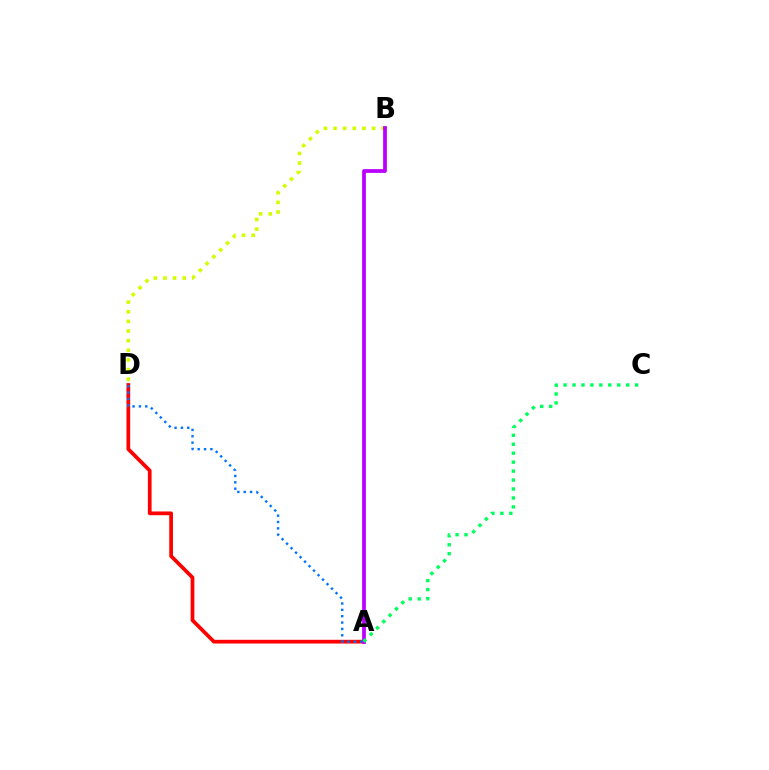{('A', 'D'): [{'color': '#ff0000', 'line_style': 'solid', 'thickness': 2.68}, {'color': '#0074ff', 'line_style': 'dotted', 'thickness': 1.73}], ('B', 'D'): [{'color': '#d1ff00', 'line_style': 'dotted', 'thickness': 2.62}], ('A', 'B'): [{'color': '#b900ff', 'line_style': 'solid', 'thickness': 2.7}], ('A', 'C'): [{'color': '#00ff5c', 'line_style': 'dotted', 'thickness': 2.43}]}